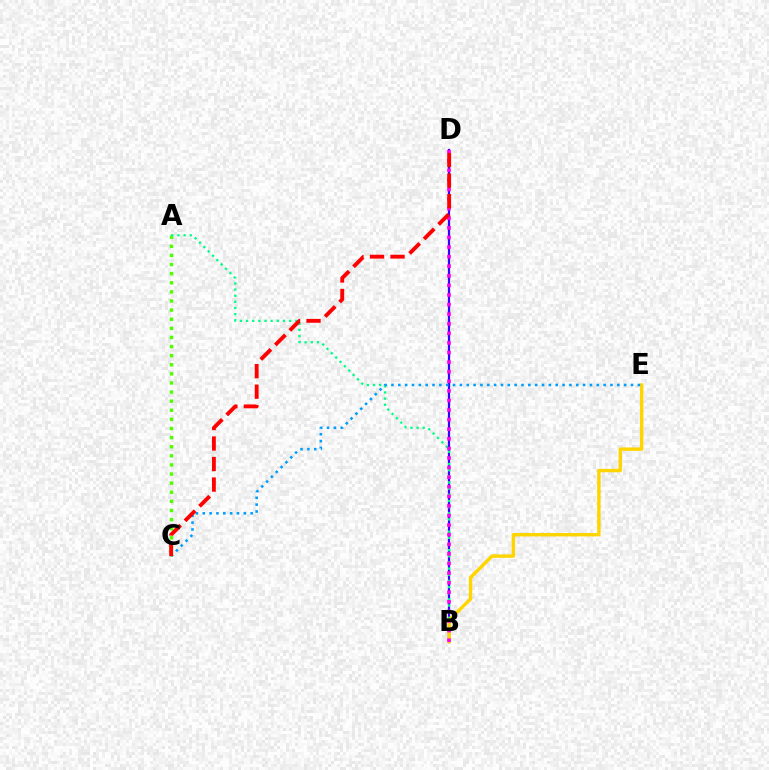{('B', 'D'): [{'color': '#3700ff', 'line_style': 'solid', 'thickness': 1.59}, {'color': '#ff00ed', 'line_style': 'dotted', 'thickness': 2.61}], ('A', 'C'): [{'color': '#4fff00', 'line_style': 'dotted', 'thickness': 2.47}], ('A', 'B'): [{'color': '#00ff86', 'line_style': 'dotted', 'thickness': 1.67}], ('B', 'E'): [{'color': '#ffd500', 'line_style': 'solid', 'thickness': 2.47}], ('C', 'E'): [{'color': '#009eff', 'line_style': 'dotted', 'thickness': 1.86}], ('C', 'D'): [{'color': '#ff0000', 'line_style': 'dashed', 'thickness': 2.79}]}